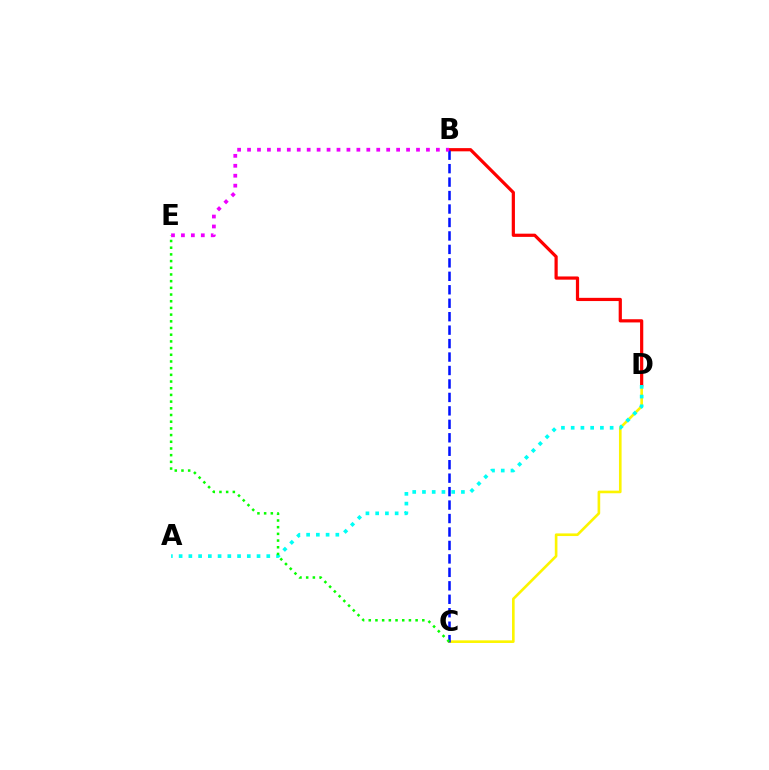{('C', 'D'): [{'color': '#fcf500', 'line_style': 'solid', 'thickness': 1.89}], ('B', 'D'): [{'color': '#ff0000', 'line_style': 'solid', 'thickness': 2.31}], ('B', 'C'): [{'color': '#0010ff', 'line_style': 'dashed', 'thickness': 1.83}], ('A', 'D'): [{'color': '#00fff6', 'line_style': 'dotted', 'thickness': 2.65}], ('C', 'E'): [{'color': '#08ff00', 'line_style': 'dotted', 'thickness': 1.82}], ('B', 'E'): [{'color': '#ee00ff', 'line_style': 'dotted', 'thickness': 2.7}]}